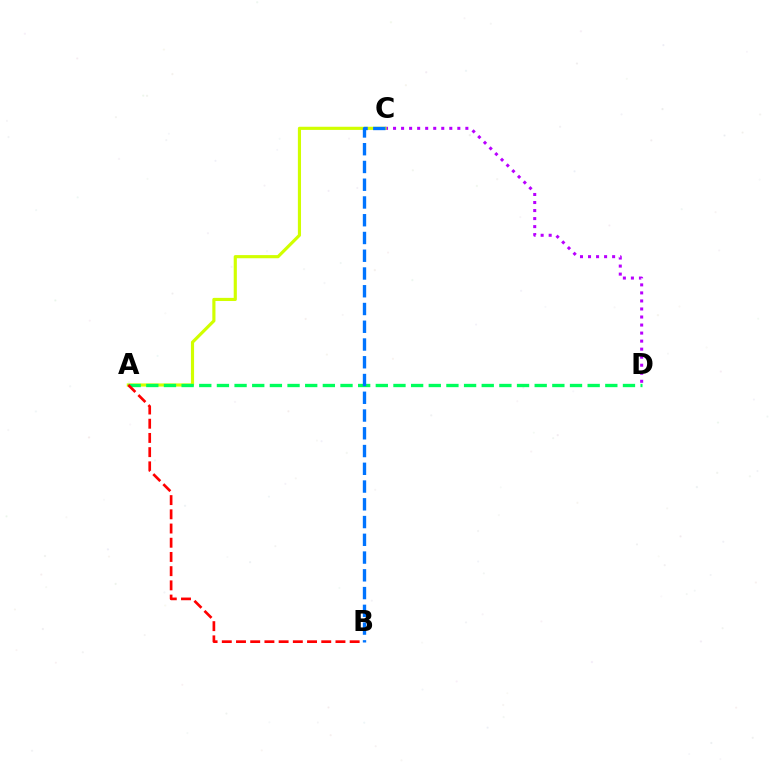{('C', 'D'): [{'color': '#b900ff', 'line_style': 'dotted', 'thickness': 2.18}], ('A', 'C'): [{'color': '#d1ff00', 'line_style': 'solid', 'thickness': 2.27}], ('A', 'D'): [{'color': '#00ff5c', 'line_style': 'dashed', 'thickness': 2.4}], ('B', 'C'): [{'color': '#0074ff', 'line_style': 'dashed', 'thickness': 2.41}], ('A', 'B'): [{'color': '#ff0000', 'line_style': 'dashed', 'thickness': 1.93}]}